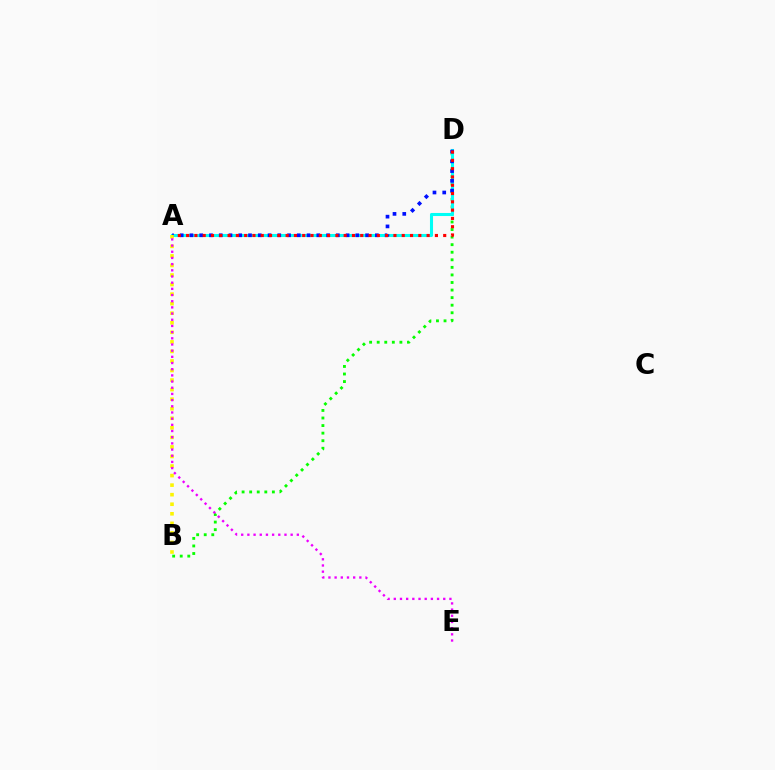{('B', 'D'): [{'color': '#08ff00', 'line_style': 'dotted', 'thickness': 2.06}], ('A', 'D'): [{'color': '#00fff6', 'line_style': 'solid', 'thickness': 2.21}, {'color': '#0010ff', 'line_style': 'dotted', 'thickness': 2.65}, {'color': '#ff0000', 'line_style': 'dotted', 'thickness': 2.25}], ('A', 'B'): [{'color': '#fcf500', 'line_style': 'dotted', 'thickness': 2.59}], ('A', 'E'): [{'color': '#ee00ff', 'line_style': 'dotted', 'thickness': 1.68}]}